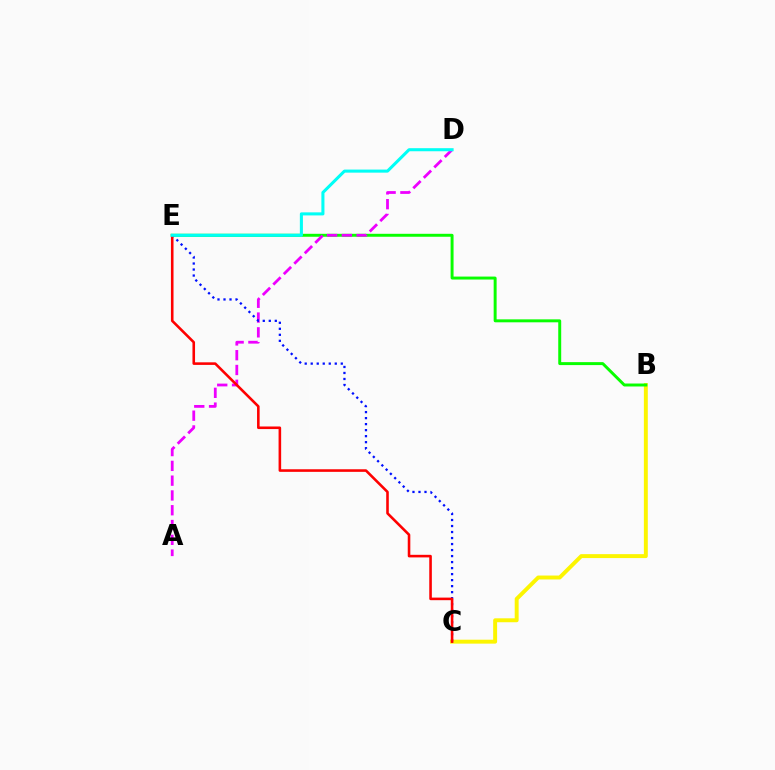{('B', 'C'): [{'color': '#fcf500', 'line_style': 'solid', 'thickness': 2.83}], ('B', 'E'): [{'color': '#08ff00', 'line_style': 'solid', 'thickness': 2.13}], ('A', 'D'): [{'color': '#ee00ff', 'line_style': 'dashed', 'thickness': 2.01}], ('C', 'E'): [{'color': '#0010ff', 'line_style': 'dotted', 'thickness': 1.63}, {'color': '#ff0000', 'line_style': 'solid', 'thickness': 1.86}], ('D', 'E'): [{'color': '#00fff6', 'line_style': 'solid', 'thickness': 2.2}]}